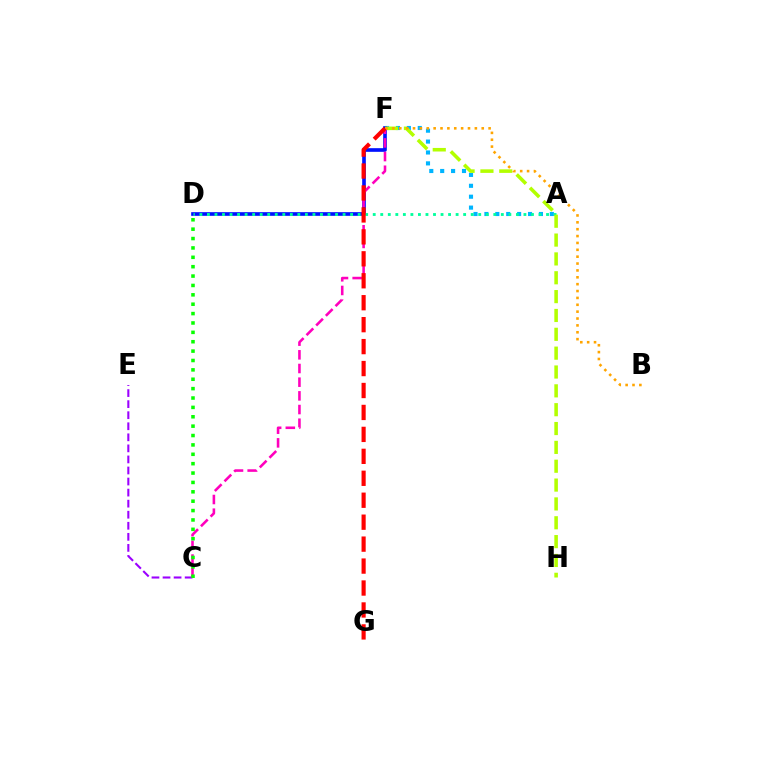{('A', 'F'): [{'color': '#00b5ff', 'line_style': 'dotted', 'thickness': 2.96}], ('D', 'F'): [{'color': '#0010ff', 'line_style': 'solid', 'thickness': 2.63}], ('A', 'D'): [{'color': '#00ff9d', 'line_style': 'dotted', 'thickness': 2.05}], ('C', 'E'): [{'color': '#9b00ff', 'line_style': 'dashed', 'thickness': 1.5}], ('F', 'H'): [{'color': '#b3ff00', 'line_style': 'dashed', 'thickness': 2.56}], ('C', 'F'): [{'color': '#ff00bd', 'line_style': 'dashed', 'thickness': 1.86}], ('B', 'F'): [{'color': '#ffa500', 'line_style': 'dotted', 'thickness': 1.87}], ('C', 'D'): [{'color': '#08ff00', 'line_style': 'dotted', 'thickness': 2.55}], ('F', 'G'): [{'color': '#ff0000', 'line_style': 'dashed', 'thickness': 2.98}]}